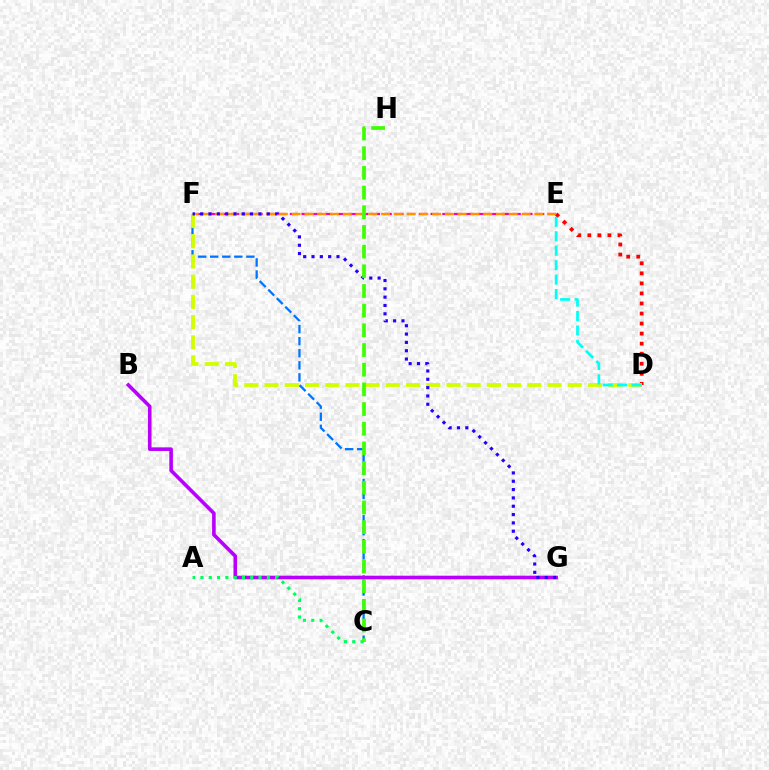{('E', 'F'): [{'color': '#ff00ac', 'line_style': 'dashed', 'thickness': 1.59}, {'color': '#ff9400', 'line_style': 'dashed', 'thickness': 1.73}], ('C', 'F'): [{'color': '#0074ff', 'line_style': 'dashed', 'thickness': 1.64}], ('D', 'E'): [{'color': '#ff0000', 'line_style': 'dotted', 'thickness': 2.73}, {'color': '#00fff6', 'line_style': 'dashed', 'thickness': 1.96}], ('D', 'F'): [{'color': '#d1ff00', 'line_style': 'dashed', 'thickness': 2.75}], ('B', 'G'): [{'color': '#b900ff', 'line_style': 'solid', 'thickness': 2.6}], ('F', 'G'): [{'color': '#2500ff', 'line_style': 'dotted', 'thickness': 2.26}], ('A', 'C'): [{'color': '#00ff5c', 'line_style': 'dotted', 'thickness': 2.26}], ('C', 'H'): [{'color': '#3dff00', 'line_style': 'dashed', 'thickness': 2.67}]}